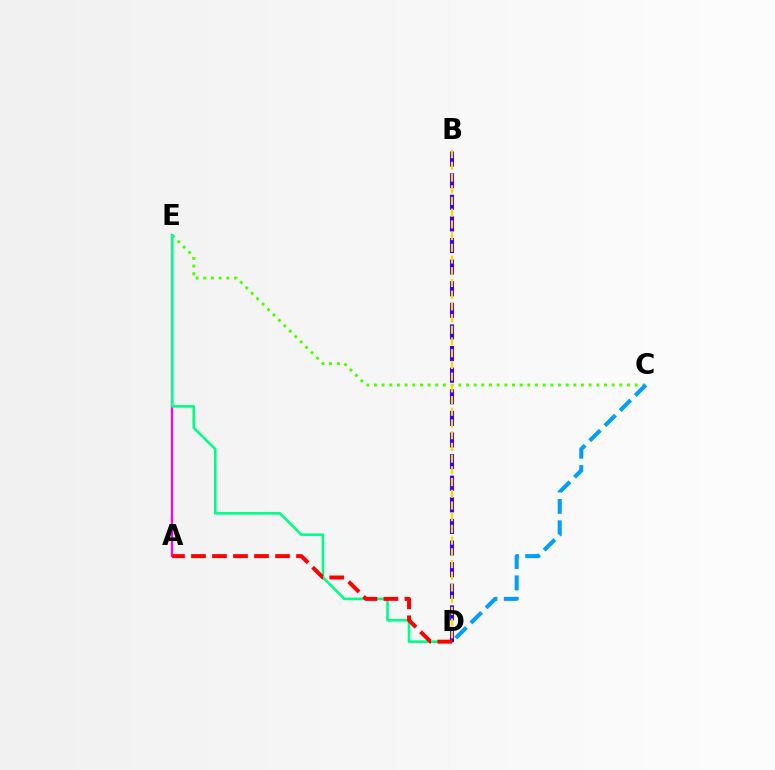{('A', 'E'): [{'color': '#ff00ed', 'line_style': 'solid', 'thickness': 1.63}], ('C', 'E'): [{'color': '#4fff00', 'line_style': 'dotted', 'thickness': 2.08}], ('C', 'D'): [{'color': '#009eff', 'line_style': 'dashed', 'thickness': 2.91}], ('D', 'E'): [{'color': '#00ff86', 'line_style': 'solid', 'thickness': 1.88}], ('B', 'D'): [{'color': '#3700ff', 'line_style': 'dashed', 'thickness': 2.94}, {'color': '#ffd500', 'line_style': 'dashed', 'thickness': 1.59}], ('A', 'D'): [{'color': '#ff0000', 'line_style': 'dashed', 'thickness': 2.85}]}